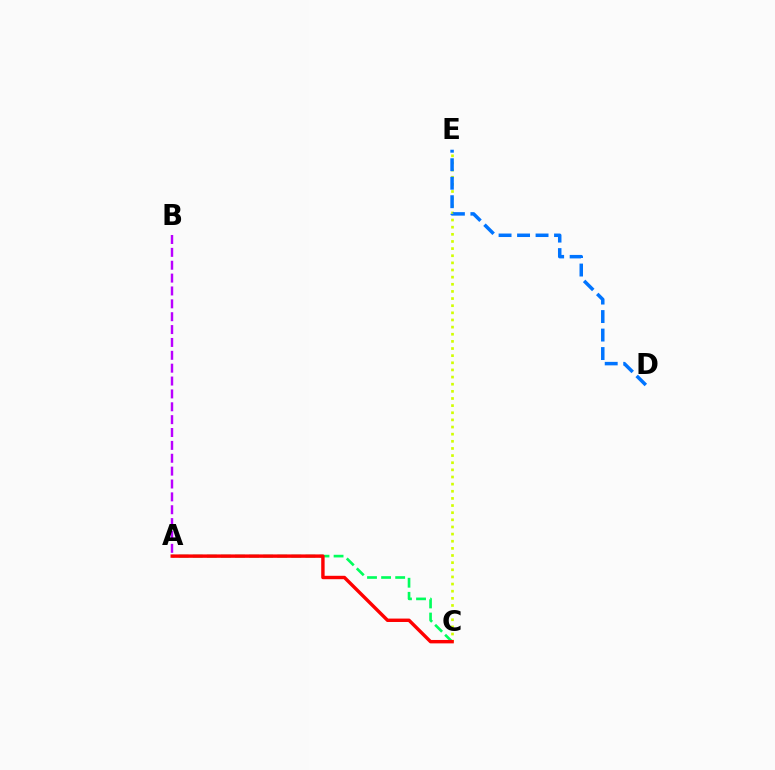{('C', 'E'): [{'color': '#d1ff00', 'line_style': 'dotted', 'thickness': 1.94}], ('A', 'B'): [{'color': '#b900ff', 'line_style': 'dashed', 'thickness': 1.75}], ('A', 'C'): [{'color': '#00ff5c', 'line_style': 'dashed', 'thickness': 1.91}, {'color': '#ff0000', 'line_style': 'solid', 'thickness': 2.45}], ('D', 'E'): [{'color': '#0074ff', 'line_style': 'dashed', 'thickness': 2.51}]}